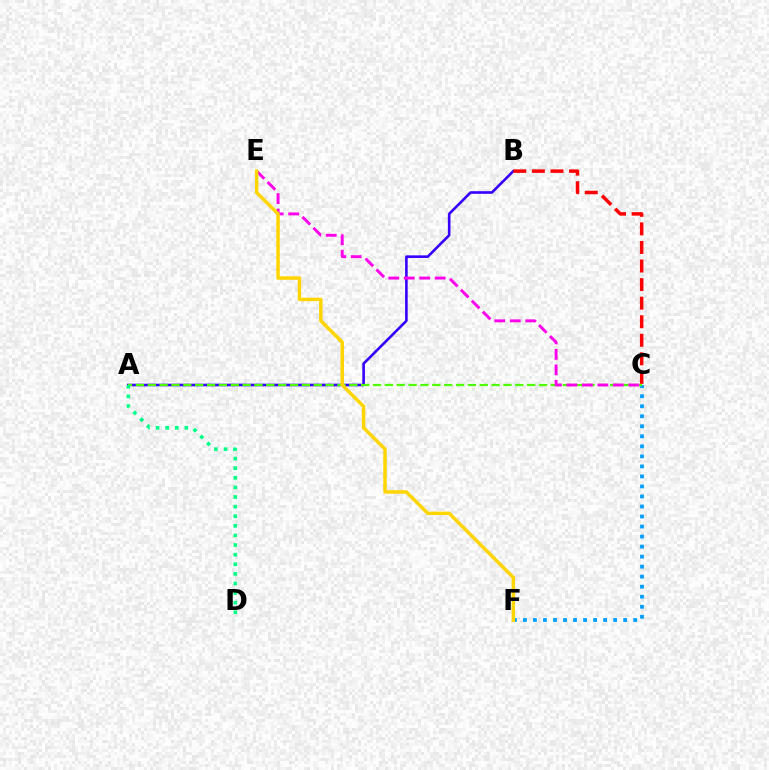{('A', 'B'): [{'color': '#3700ff', 'line_style': 'solid', 'thickness': 1.88}], ('C', 'F'): [{'color': '#009eff', 'line_style': 'dotted', 'thickness': 2.72}], ('B', 'C'): [{'color': '#ff0000', 'line_style': 'dashed', 'thickness': 2.52}], ('A', 'C'): [{'color': '#4fff00', 'line_style': 'dashed', 'thickness': 1.61}], ('A', 'D'): [{'color': '#00ff86', 'line_style': 'dotted', 'thickness': 2.61}], ('C', 'E'): [{'color': '#ff00ed', 'line_style': 'dashed', 'thickness': 2.1}], ('E', 'F'): [{'color': '#ffd500', 'line_style': 'solid', 'thickness': 2.49}]}